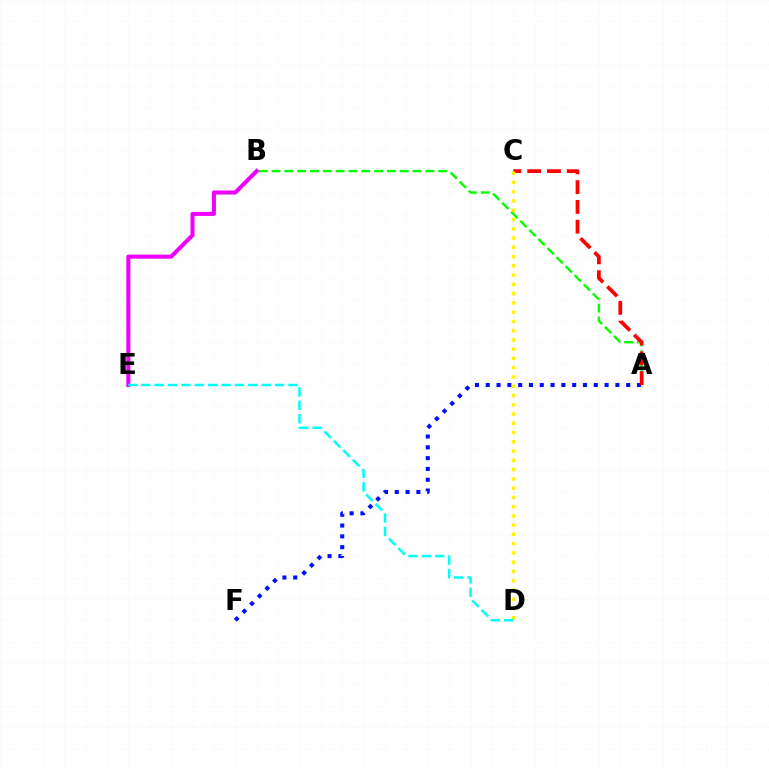{('A', 'B'): [{'color': '#08ff00', 'line_style': 'dashed', 'thickness': 1.74}], ('B', 'E'): [{'color': '#ee00ff', 'line_style': 'solid', 'thickness': 2.91}], ('A', 'F'): [{'color': '#0010ff', 'line_style': 'dotted', 'thickness': 2.94}], ('A', 'C'): [{'color': '#ff0000', 'line_style': 'dashed', 'thickness': 2.69}], ('C', 'D'): [{'color': '#fcf500', 'line_style': 'dotted', 'thickness': 2.52}], ('D', 'E'): [{'color': '#00fff6', 'line_style': 'dashed', 'thickness': 1.82}]}